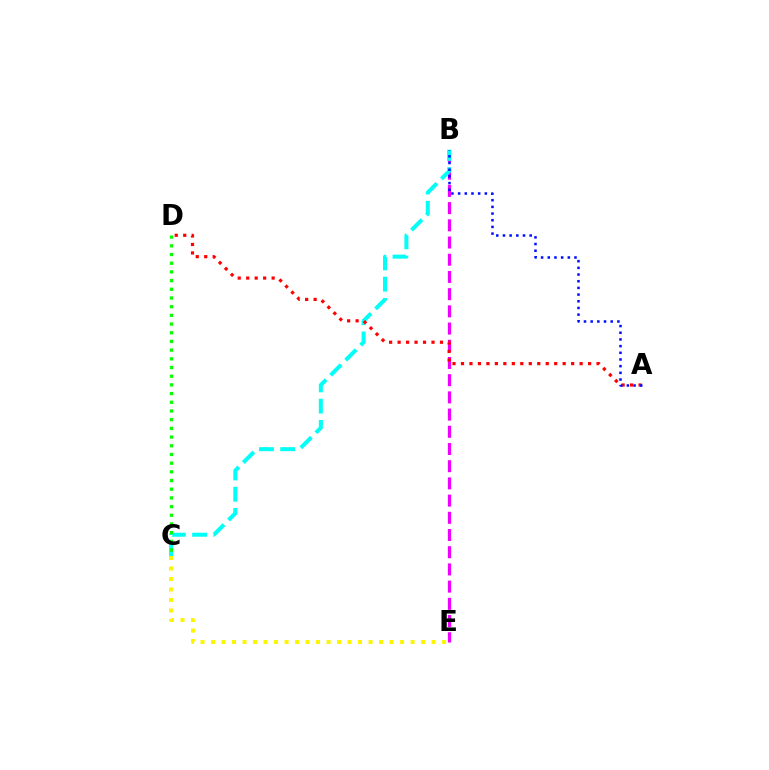{('C', 'E'): [{'color': '#fcf500', 'line_style': 'dotted', 'thickness': 2.85}], ('B', 'E'): [{'color': '#ee00ff', 'line_style': 'dashed', 'thickness': 2.34}], ('B', 'C'): [{'color': '#00fff6', 'line_style': 'dashed', 'thickness': 2.88}], ('C', 'D'): [{'color': '#08ff00', 'line_style': 'dotted', 'thickness': 2.36}], ('A', 'D'): [{'color': '#ff0000', 'line_style': 'dotted', 'thickness': 2.3}], ('A', 'B'): [{'color': '#0010ff', 'line_style': 'dotted', 'thickness': 1.82}]}